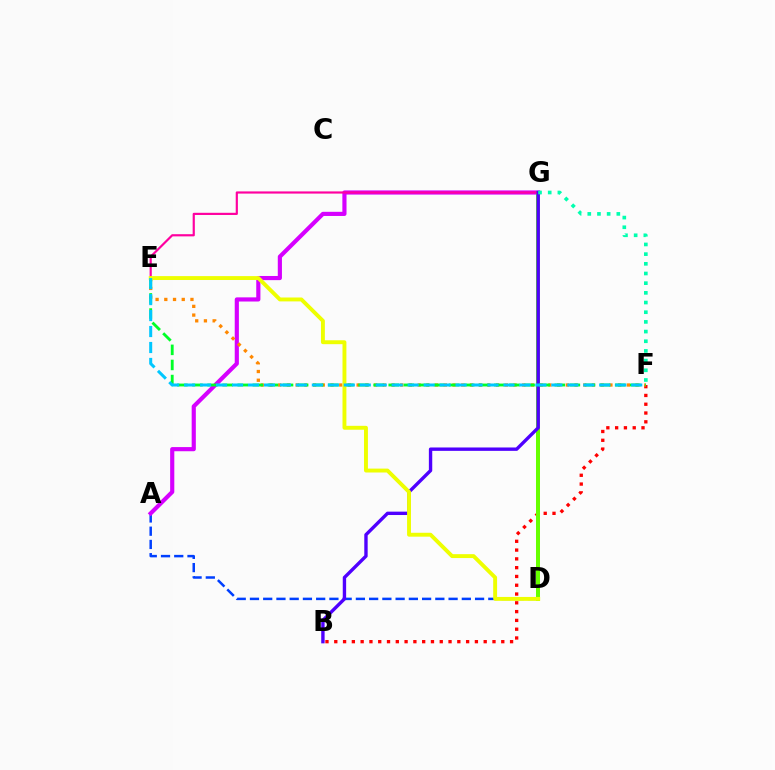{('B', 'F'): [{'color': '#ff0000', 'line_style': 'dotted', 'thickness': 2.39}], ('A', 'D'): [{'color': '#003fff', 'line_style': 'dashed', 'thickness': 1.8}], ('A', 'G'): [{'color': '#d600ff', 'line_style': 'solid', 'thickness': 2.99}], ('D', 'G'): [{'color': '#66ff00', 'line_style': 'solid', 'thickness': 2.88}], ('E', 'G'): [{'color': '#ff00a0', 'line_style': 'solid', 'thickness': 1.57}], ('B', 'G'): [{'color': '#4f00ff', 'line_style': 'solid', 'thickness': 2.43}], ('E', 'F'): [{'color': '#ff8800', 'line_style': 'dotted', 'thickness': 2.37}, {'color': '#00ff27', 'line_style': 'dashed', 'thickness': 2.05}, {'color': '#00c7ff', 'line_style': 'dashed', 'thickness': 2.17}], ('D', 'E'): [{'color': '#eeff00', 'line_style': 'solid', 'thickness': 2.81}], ('F', 'G'): [{'color': '#00ffaf', 'line_style': 'dotted', 'thickness': 2.63}]}